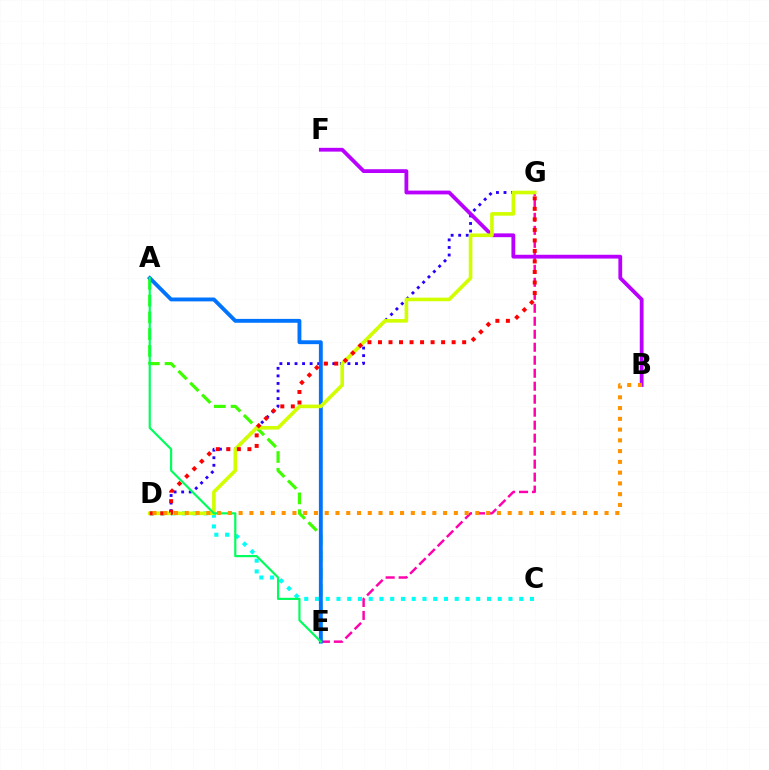{('D', 'G'): [{'color': '#2500ff', 'line_style': 'dotted', 'thickness': 2.05}, {'color': '#d1ff00', 'line_style': 'solid', 'thickness': 2.61}, {'color': '#ff0000', 'line_style': 'dotted', 'thickness': 2.86}], ('A', 'E'): [{'color': '#3dff00', 'line_style': 'dashed', 'thickness': 2.28}, {'color': '#0074ff', 'line_style': 'solid', 'thickness': 2.78}, {'color': '#00ff5c', 'line_style': 'solid', 'thickness': 1.56}], ('C', 'D'): [{'color': '#00fff6', 'line_style': 'dotted', 'thickness': 2.92}], ('E', 'G'): [{'color': '#ff00ac', 'line_style': 'dashed', 'thickness': 1.76}], ('B', 'F'): [{'color': '#b900ff', 'line_style': 'solid', 'thickness': 2.73}], ('B', 'D'): [{'color': '#ff9400', 'line_style': 'dotted', 'thickness': 2.92}]}